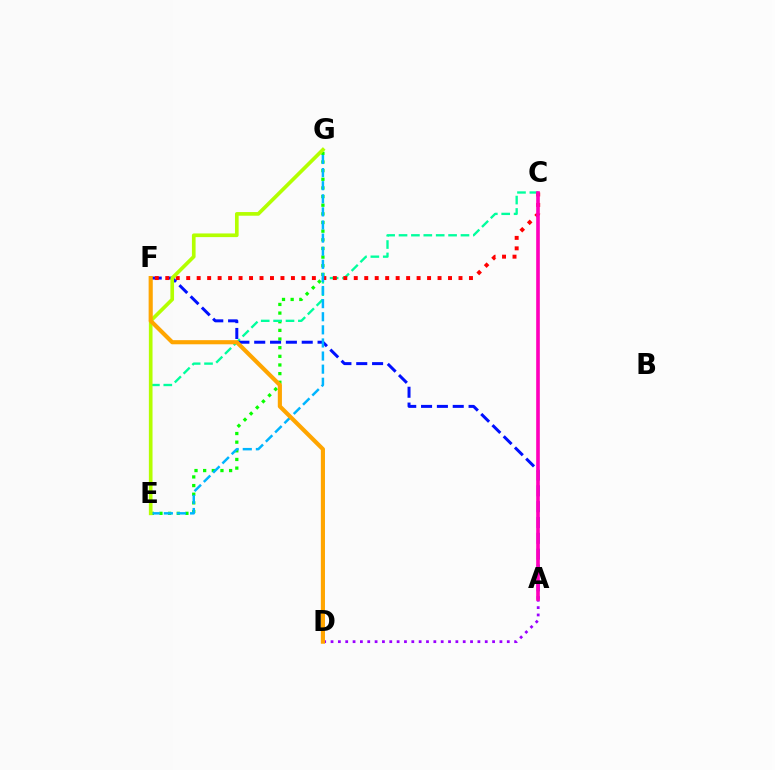{('E', 'G'): [{'color': '#08ff00', 'line_style': 'dotted', 'thickness': 2.35}, {'color': '#00b5ff', 'line_style': 'dashed', 'thickness': 1.78}, {'color': '#b3ff00', 'line_style': 'solid', 'thickness': 2.64}], ('C', 'E'): [{'color': '#00ff9d', 'line_style': 'dashed', 'thickness': 1.68}], ('A', 'F'): [{'color': '#0010ff', 'line_style': 'dashed', 'thickness': 2.15}], ('C', 'F'): [{'color': '#ff0000', 'line_style': 'dotted', 'thickness': 2.85}], ('A', 'D'): [{'color': '#9b00ff', 'line_style': 'dotted', 'thickness': 2.0}], ('A', 'C'): [{'color': '#ff00bd', 'line_style': 'solid', 'thickness': 2.62}], ('D', 'F'): [{'color': '#ffa500', 'line_style': 'solid', 'thickness': 2.98}]}